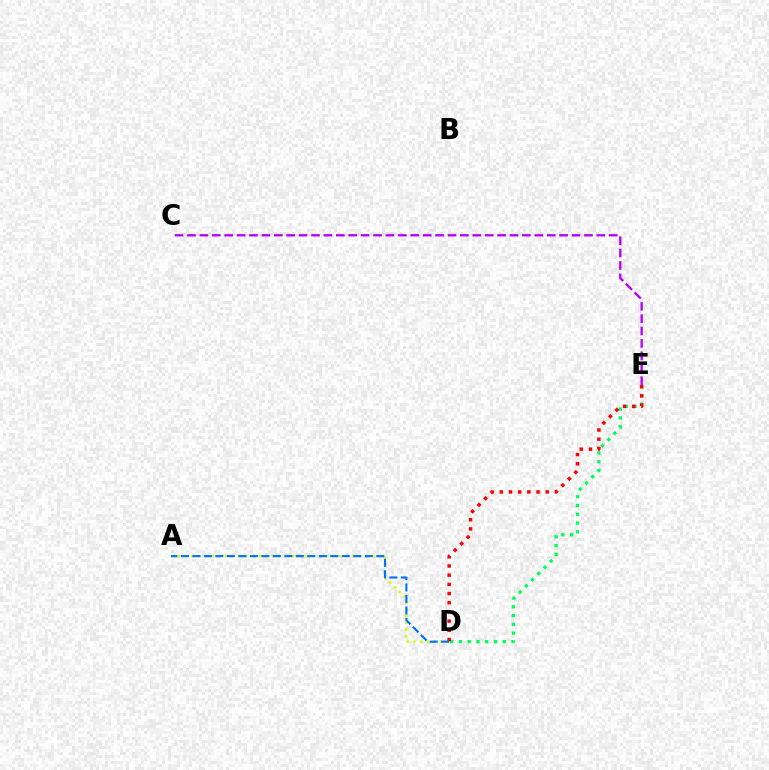{('D', 'E'): [{'color': '#00ff5c', 'line_style': 'dotted', 'thickness': 2.38}, {'color': '#ff0000', 'line_style': 'dotted', 'thickness': 2.5}], ('A', 'D'): [{'color': '#d1ff00', 'line_style': 'dotted', 'thickness': 1.82}, {'color': '#0074ff', 'line_style': 'dashed', 'thickness': 1.56}], ('C', 'E'): [{'color': '#b900ff', 'line_style': 'dashed', 'thickness': 1.69}]}